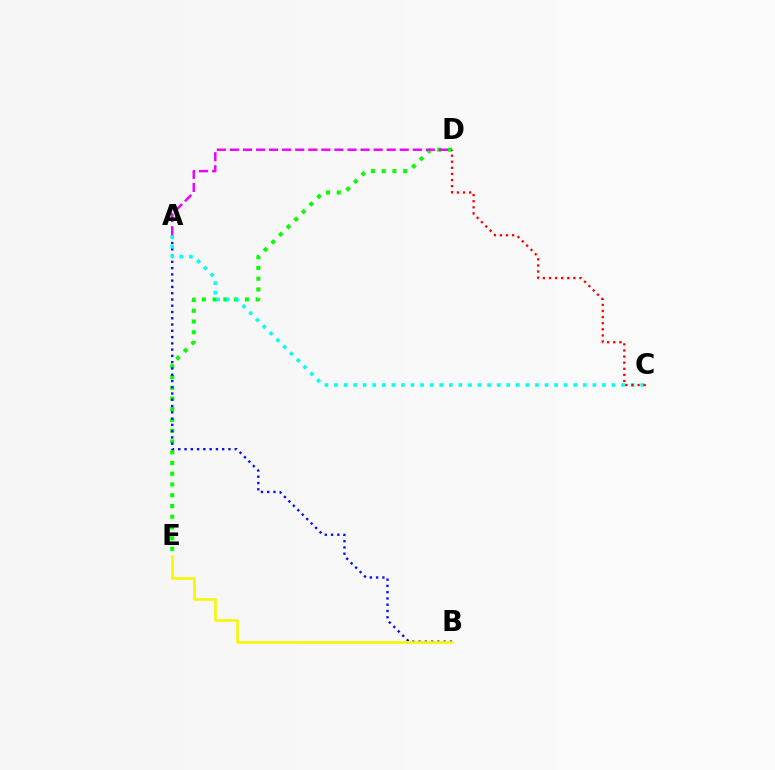{('D', 'E'): [{'color': '#08ff00', 'line_style': 'dotted', 'thickness': 2.92}], ('A', 'D'): [{'color': '#ee00ff', 'line_style': 'dashed', 'thickness': 1.77}], ('A', 'B'): [{'color': '#0010ff', 'line_style': 'dotted', 'thickness': 1.7}], ('A', 'C'): [{'color': '#00fff6', 'line_style': 'dotted', 'thickness': 2.6}], ('B', 'E'): [{'color': '#fcf500', 'line_style': 'solid', 'thickness': 1.89}], ('C', 'D'): [{'color': '#ff0000', 'line_style': 'dotted', 'thickness': 1.66}]}